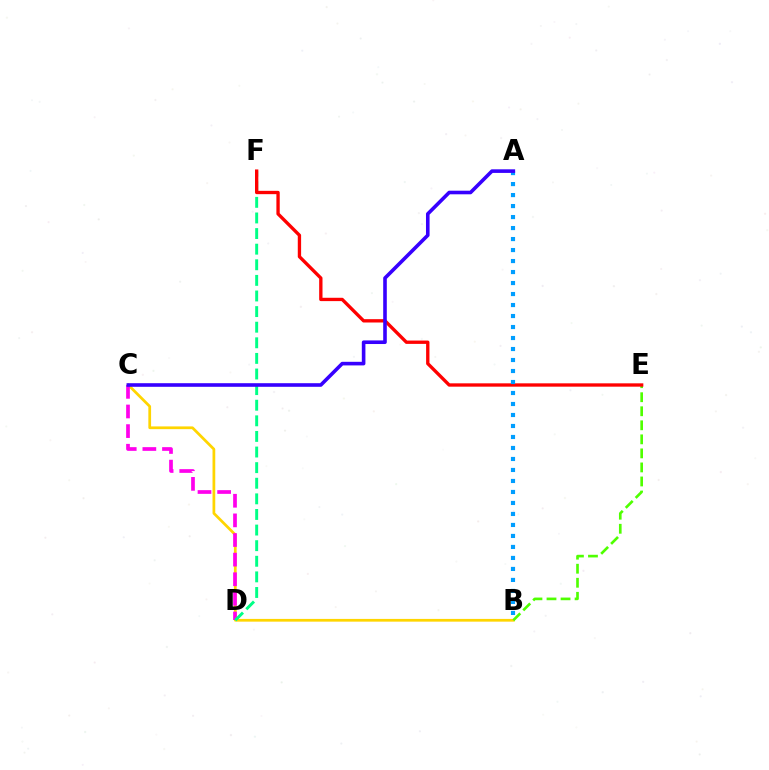{('B', 'C'): [{'color': '#ffd500', 'line_style': 'solid', 'thickness': 1.97}], ('B', 'E'): [{'color': '#4fff00', 'line_style': 'dashed', 'thickness': 1.91}], ('C', 'D'): [{'color': '#ff00ed', 'line_style': 'dashed', 'thickness': 2.67}], ('D', 'F'): [{'color': '#00ff86', 'line_style': 'dashed', 'thickness': 2.12}], ('E', 'F'): [{'color': '#ff0000', 'line_style': 'solid', 'thickness': 2.4}], ('A', 'B'): [{'color': '#009eff', 'line_style': 'dotted', 'thickness': 2.99}], ('A', 'C'): [{'color': '#3700ff', 'line_style': 'solid', 'thickness': 2.59}]}